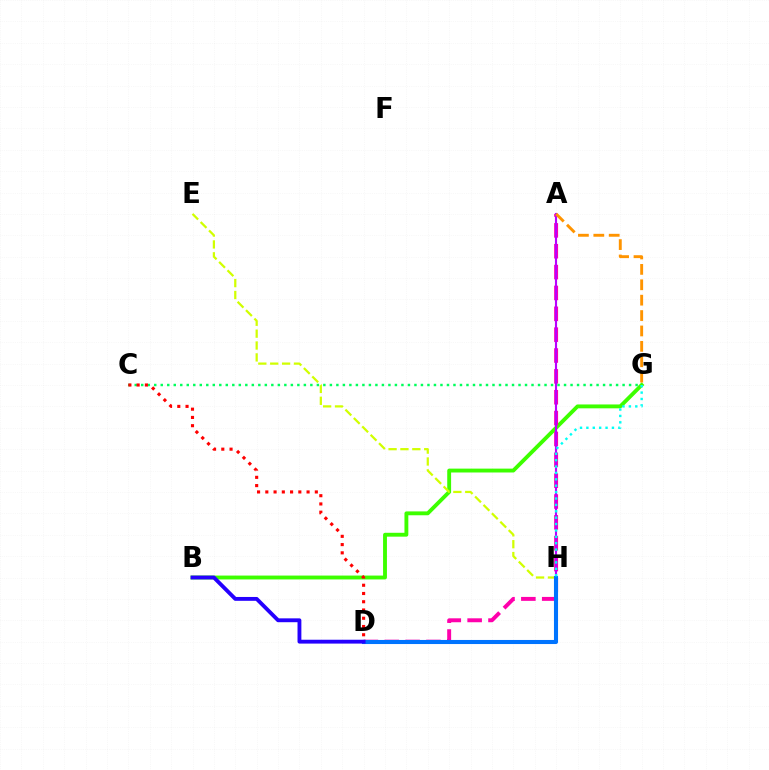{('B', 'G'): [{'color': '#3dff00', 'line_style': 'solid', 'thickness': 2.78}], ('A', 'D'): [{'color': '#ff00ac', 'line_style': 'dashed', 'thickness': 2.83}], ('C', 'G'): [{'color': '#00ff5c', 'line_style': 'dotted', 'thickness': 1.77}], ('E', 'H'): [{'color': '#d1ff00', 'line_style': 'dashed', 'thickness': 1.61}], ('C', 'D'): [{'color': '#ff0000', 'line_style': 'dotted', 'thickness': 2.24}], ('A', 'H'): [{'color': '#b900ff', 'line_style': 'solid', 'thickness': 1.53}], ('A', 'G'): [{'color': '#ff9400', 'line_style': 'dashed', 'thickness': 2.09}], ('D', 'H'): [{'color': '#0074ff', 'line_style': 'solid', 'thickness': 2.94}], ('G', 'H'): [{'color': '#00fff6', 'line_style': 'dotted', 'thickness': 1.74}], ('B', 'D'): [{'color': '#2500ff', 'line_style': 'solid', 'thickness': 2.78}]}